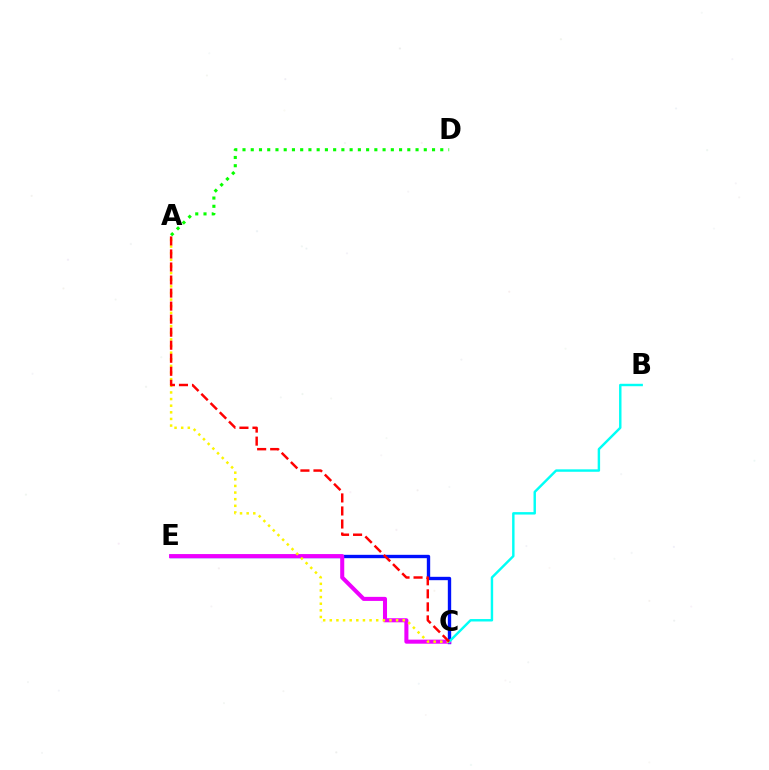{('C', 'E'): [{'color': '#0010ff', 'line_style': 'solid', 'thickness': 2.42}, {'color': '#ee00ff', 'line_style': 'solid', 'thickness': 2.92}], ('A', 'D'): [{'color': '#08ff00', 'line_style': 'dotted', 'thickness': 2.24}], ('A', 'C'): [{'color': '#fcf500', 'line_style': 'dotted', 'thickness': 1.8}, {'color': '#ff0000', 'line_style': 'dashed', 'thickness': 1.77}], ('B', 'C'): [{'color': '#00fff6', 'line_style': 'solid', 'thickness': 1.75}]}